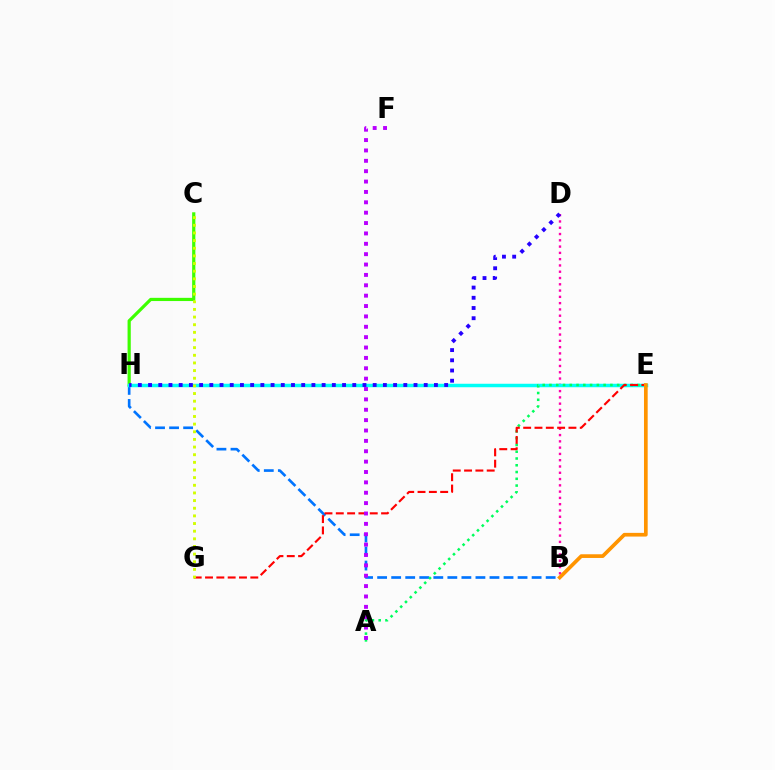{('C', 'H'): [{'color': '#3dff00', 'line_style': 'solid', 'thickness': 2.31}], ('B', 'H'): [{'color': '#0074ff', 'line_style': 'dashed', 'thickness': 1.91}], ('B', 'D'): [{'color': '#ff00ac', 'line_style': 'dotted', 'thickness': 1.71}], ('E', 'H'): [{'color': '#00fff6', 'line_style': 'solid', 'thickness': 2.51}], ('A', 'E'): [{'color': '#00ff5c', 'line_style': 'dotted', 'thickness': 1.84}], ('E', 'G'): [{'color': '#ff0000', 'line_style': 'dashed', 'thickness': 1.54}], ('C', 'G'): [{'color': '#d1ff00', 'line_style': 'dotted', 'thickness': 2.08}], ('A', 'F'): [{'color': '#b900ff', 'line_style': 'dotted', 'thickness': 2.82}], ('D', 'H'): [{'color': '#2500ff', 'line_style': 'dotted', 'thickness': 2.77}], ('B', 'E'): [{'color': '#ff9400', 'line_style': 'solid', 'thickness': 2.66}]}